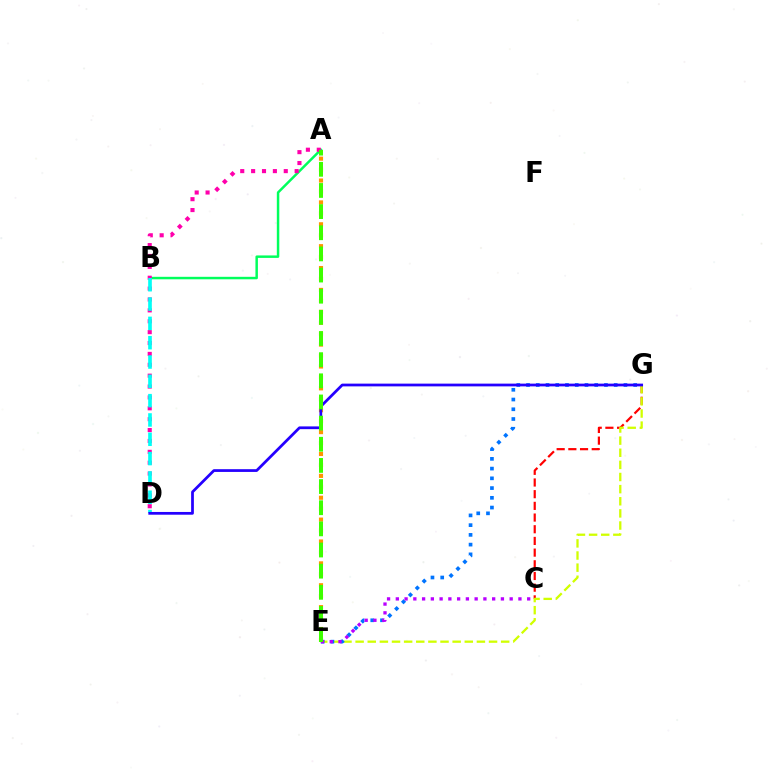{('C', 'G'): [{'color': '#ff0000', 'line_style': 'dashed', 'thickness': 1.59}], ('A', 'B'): [{'color': '#00ff5c', 'line_style': 'solid', 'thickness': 1.78}], ('A', 'E'): [{'color': '#ff9400', 'line_style': 'dotted', 'thickness': 2.97}, {'color': '#3dff00', 'line_style': 'dashed', 'thickness': 2.87}], ('A', 'D'): [{'color': '#ff00ac', 'line_style': 'dotted', 'thickness': 2.96}], ('E', 'G'): [{'color': '#d1ff00', 'line_style': 'dashed', 'thickness': 1.65}, {'color': '#0074ff', 'line_style': 'dotted', 'thickness': 2.65}], ('B', 'D'): [{'color': '#00fff6', 'line_style': 'dashed', 'thickness': 2.62}], ('D', 'G'): [{'color': '#2500ff', 'line_style': 'solid', 'thickness': 1.98}], ('C', 'E'): [{'color': '#b900ff', 'line_style': 'dotted', 'thickness': 2.38}]}